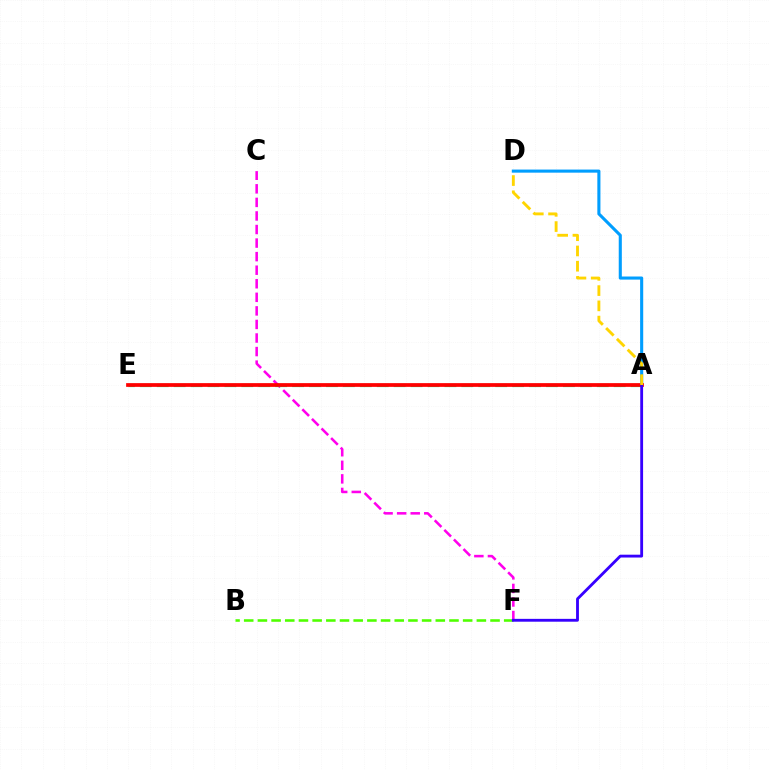{('C', 'F'): [{'color': '#ff00ed', 'line_style': 'dashed', 'thickness': 1.84}], ('B', 'F'): [{'color': '#4fff00', 'line_style': 'dashed', 'thickness': 1.86}], ('A', 'E'): [{'color': '#00ff86', 'line_style': 'dashed', 'thickness': 2.3}, {'color': '#ff0000', 'line_style': 'solid', 'thickness': 2.69}], ('A', 'D'): [{'color': '#009eff', 'line_style': 'solid', 'thickness': 2.22}, {'color': '#ffd500', 'line_style': 'dashed', 'thickness': 2.07}], ('A', 'F'): [{'color': '#3700ff', 'line_style': 'solid', 'thickness': 2.05}]}